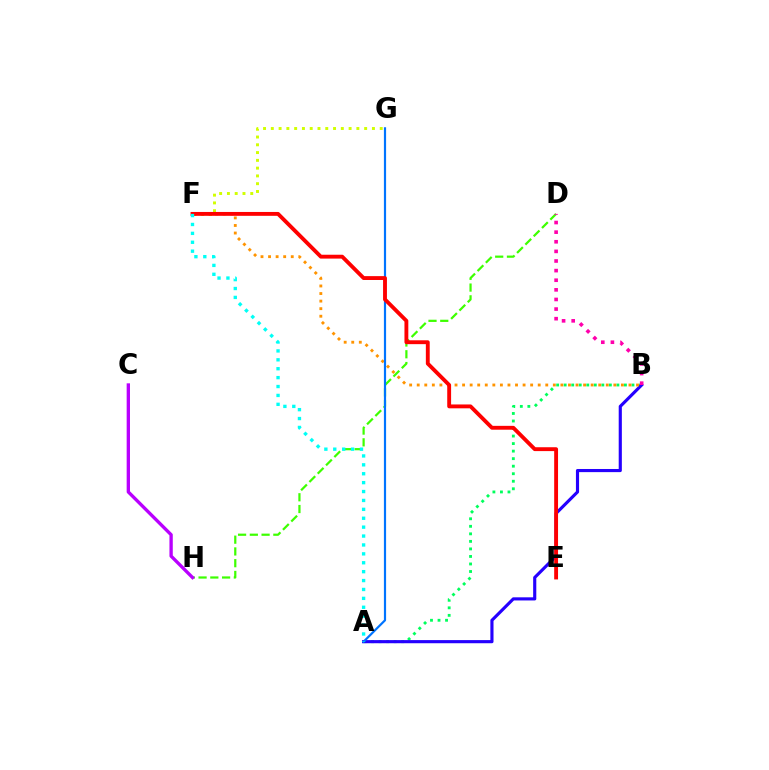{('F', 'G'): [{'color': '#d1ff00', 'line_style': 'dotted', 'thickness': 2.11}], ('A', 'B'): [{'color': '#00ff5c', 'line_style': 'dotted', 'thickness': 2.05}, {'color': '#2500ff', 'line_style': 'solid', 'thickness': 2.26}], ('D', 'H'): [{'color': '#3dff00', 'line_style': 'dashed', 'thickness': 1.6}], ('B', 'F'): [{'color': '#ff9400', 'line_style': 'dotted', 'thickness': 2.05}], ('A', 'G'): [{'color': '#0074ff', 'line_style': 'solid', 'thickness': 1.58}], ('B', 'D'): [{'color': '#ff00ac', 'line_style': 'dotted', 'thickness': 2.61}], ('E', 'F'): [{'color': '#ff0000', 'line_style': 'solid', 'thickness': 2.78}], ('A', 'F'): [{'color': '#00fff6', 'line_style': 'dotted', 'thickness': 2.42}], ('C', 'H'): [{'color': '#b900ff', 'line_style': 'solid', 'thickness': 2.4}]}